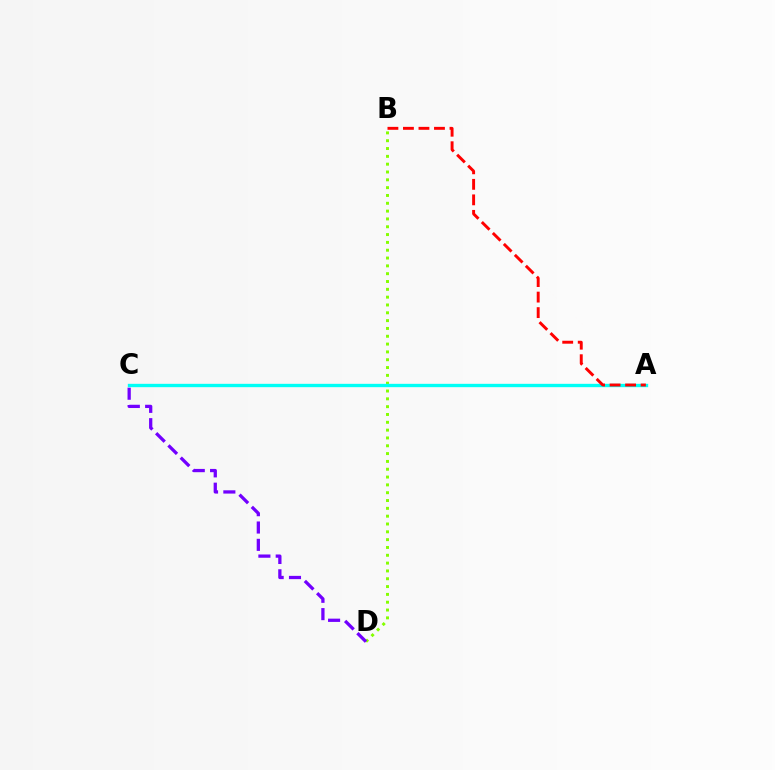{('B', 'D'): [{'color': '#84ff00', 'line_style': 'dotted', 'thickness': 2.13}], ('C', 'D'): [{'color': '#7200ff', 'line_style': 'dashed', 'thickness': 2.35}], ('A', 'C'): [{'color': '#00fff6', 'line_style': 'solid', 'thickness': 2.41}], ('A', 'B'): [{'color': '#ff0000', 'line_style': 'dashed', 'thickness': 2.11}]}